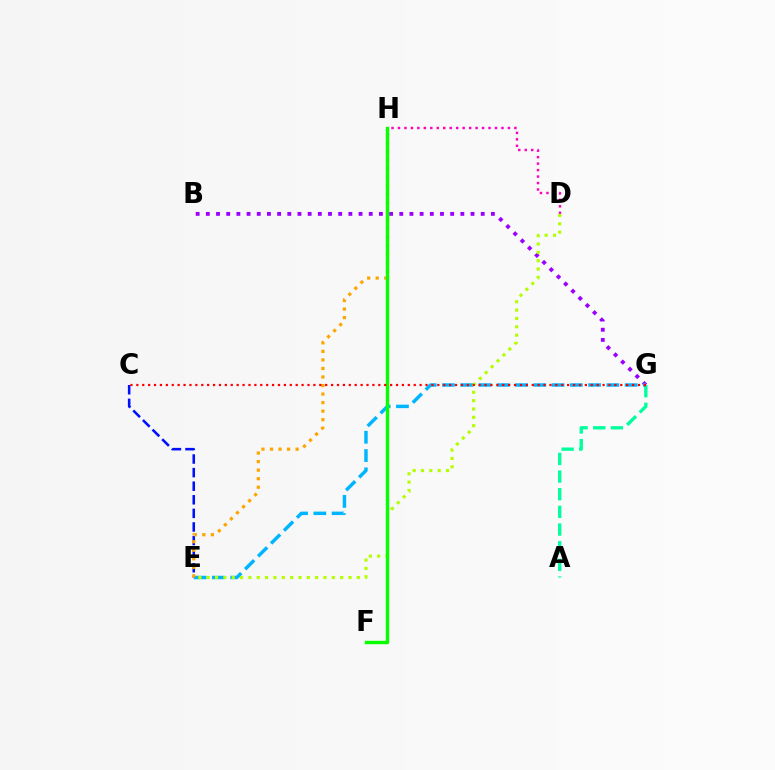{('D', 'H'): [{'color': '#ff00bd', 'line_style': 'dotted', 'thickness': 1.76}], ('B', 'G'): [{'color': '#9b00ff', 'line_style': 'dotted', 'thickness': 2.77}], ('C', 'E'): [{'color': '#0010ff', 'line_style': 'dashed', 'thickness': 1.85}], ('A', 'G'): [{'color': '#00ff9d', 'line_style': 'dashed', 'thickness': 2.4}], ('E', 'G'): [{'color': '#00b5ff', 'line_style': 'dashed', 'thickness': 2.48}], ('E', 'H'): [{'color': '#ffa500', 'line_style': 'dotted', 'thickness': 2.32}], ('D', 'E'): [{'color': '#b3ff00', 'line_style': 'dotted', 'thickness': 2.27}], ('F', 'H'): [{'color': '#08ff00', 'line_style': 'solid', 'thickness': 2.45}], ('C', 'G'): [{'color': '#ff0000', 'line_style': 'dotted', 'thickness': 1.6}]}